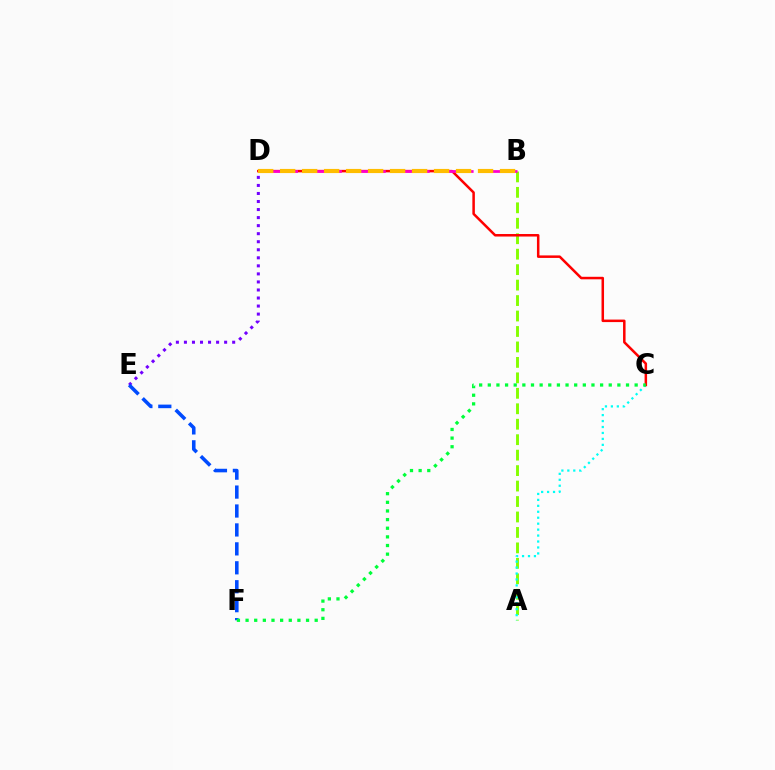{('A', 'B'): [{'color': '#84ff00', 'line_style': 'dashed', 'thickness': 2.1}], ('A', 'C'): [{'color': '#00fff6', 'line_style': 'dotted', 'thickness': 1.62}], ('D', 'E'): [{'color': '#7200ff', 'line_style': 'dotted', 'thickness': 2.18}], ('E', 'F'): [{'color': '#004bff', 'line_style': 'dashed', 'thickness': 2.57}], ('C', 'D'): [{'color': '#ff0000', 'line_style': 'solid', 'thickness': 1.81}], ('C', 'F'): [{'color': '#00ff39', 'line_style': 'dotted', 'thickness': 2.35}], ('B', 'D'): [{'color': '#ff00cf', 'line_style': 'dashed', 'thickness': 1.99}, {'color': '#ffbd00', 'line_style': 'dashed', 'thickness': 2.99}]}